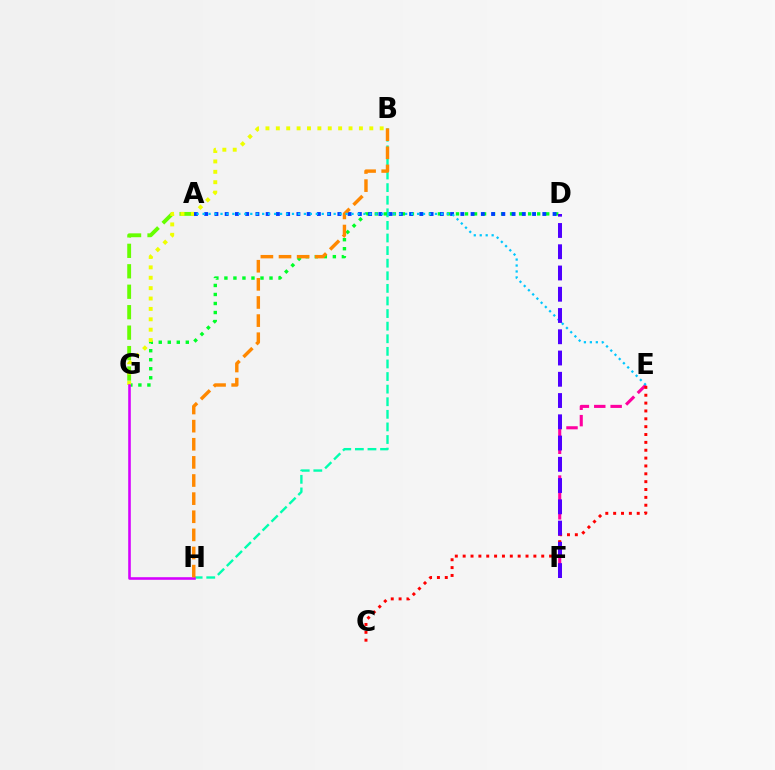{('E', 'F'): [{'color': '#ff00a0', 'line_style': 'dashed', 'thickness': 2.23}], ('A', 'G'): [{'color': '#66ff00', 'line_style': 'dashed', 'thickness': 2.78}], ('B', 'H'): [{'color': '#00ffaf', 'line_style': 'dashed', 'thickness': 1.71}, {'color': '#ff8800', 'line_style': 'dashed', 'thickness': 2.46}], ('C', 'E'): [{'color': '#ff0000', 'line_style': 'dotted', 'thickness': 2.13}], ('D', 'G'): [{'color': '#00ff27', 'line_style': 'dotted', 'thickness': 2.45}], ('B', 'G'): [{'color': '#eeff00', 'line_style': 'dotted', 'thickness': 2.82}], ('G', 'H'): [{'color': '#d600ff', 'line_style': 'solid', 'thickness': 1.86}], ('A', 'D'): [{'color': '#003fff', 'line_style': 'dotted', 'thickness': 2.78}], ('A', 'E'): [{'color': '#00c7ff', 'line_style': 'dotted', 'thickness': 1.62}], ('D', 'F'): [{'color': '#4f00ff', 'line_style': 'dashed', 'thickness': 2.89}]}